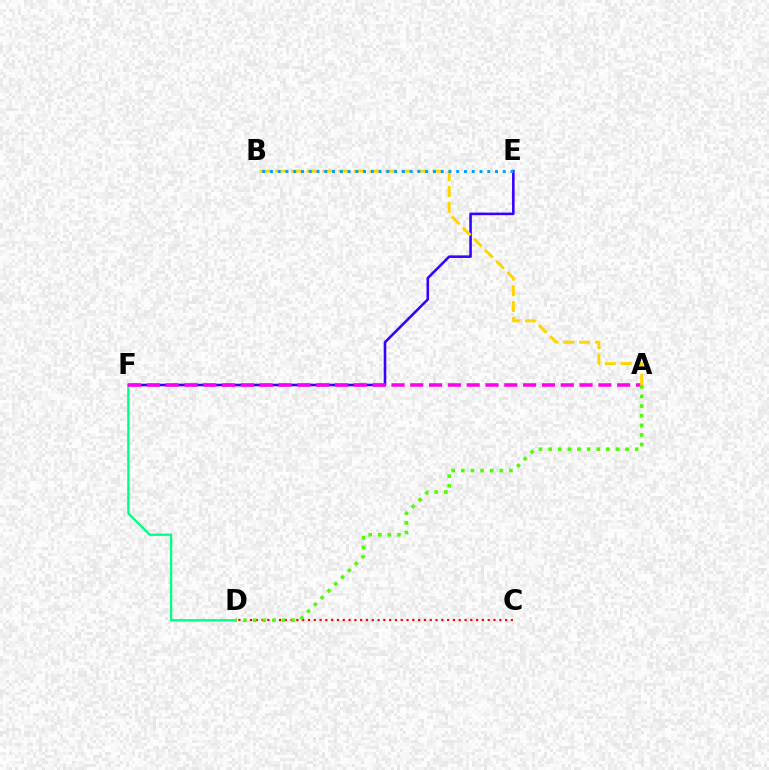{('C', 'D'): [{'color': '#ff0000', 'line_style': 'dotted', 'thickness': 1.58}], ('E', 'F'): [{'color': '#3700ff', 'line_style': 'solid', 'thickness': 1.86}], ('D', 'F'): [{'color': '#00ff86', 'line_style': 'solid', 'thickness': 1.65}], ('A', 'F'): [{'color': '#ff00ed', 'line_style': 'dashed', 'thickness': 2.56}], ('A', 'B'): [{'color': '#ffd500', 'line_style': 'dashed', 'thickness': 2.14}], ('B', 'E'): [{'color': '#009eff', 'line_style': 'dotted', 'thickness': 2.11}], ('A', 'D'): [{'color': '#4fff00', 'line_style': 'dotted', 'thickness': 2.61}]}